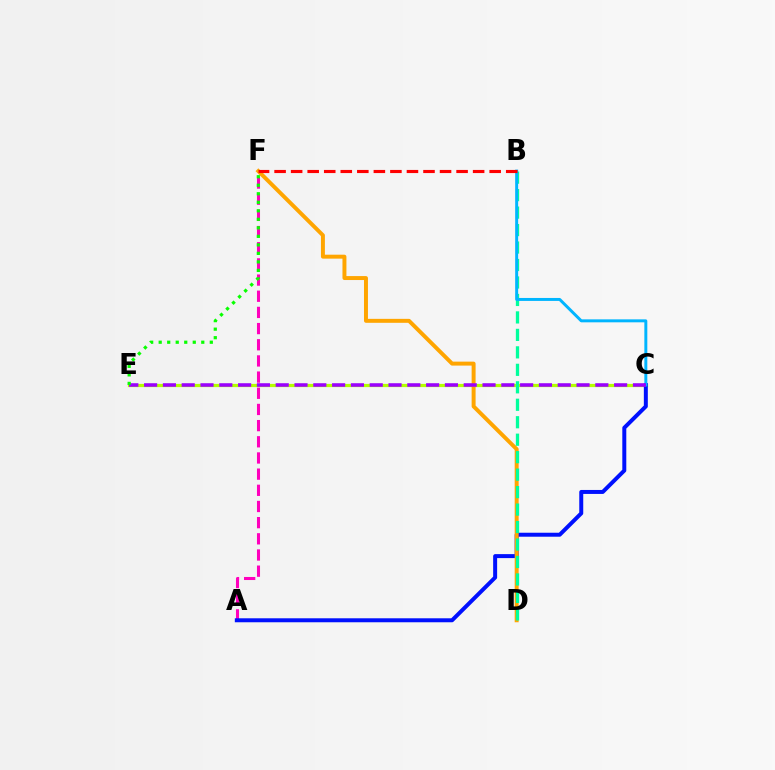{('C', 'E'): [{'color': '#b3ff00', 'line_style': 'solid', 'thickness': 2.31}, {'color': '#9b00ff', 'line_style': 'dashed', 'thickness': 2.55}], ('A', 'F'): [{'color': '#ff00bd', 'line_style': 'dashed', 'thickness': 2.2}], ('A', 'C'): [{'color': '#0010ff', 'line_style': 'solid', 'thickness': 2.86}], ('D', 'F'): [{'color': '#ffa500', 'line_style': 'solid', 'thickness': 2.85}], ('B', 'D'): [{'color': '#00ff9d', 'line_style': 'dashed', 'thickness': 2.37}], ('B', 'C'): [{'color': '#00b5ff', 'line_style': 'solid', 'thickness': 2.13}], ('E', 'F'): [{'color': '#08ff00', 'line_style': 'dotted', 'thickness': 2.31}], ('B', 'F'): [{'color': '#ff0000', 'line_style': 'dashed', 'thickness': 2.25}]}